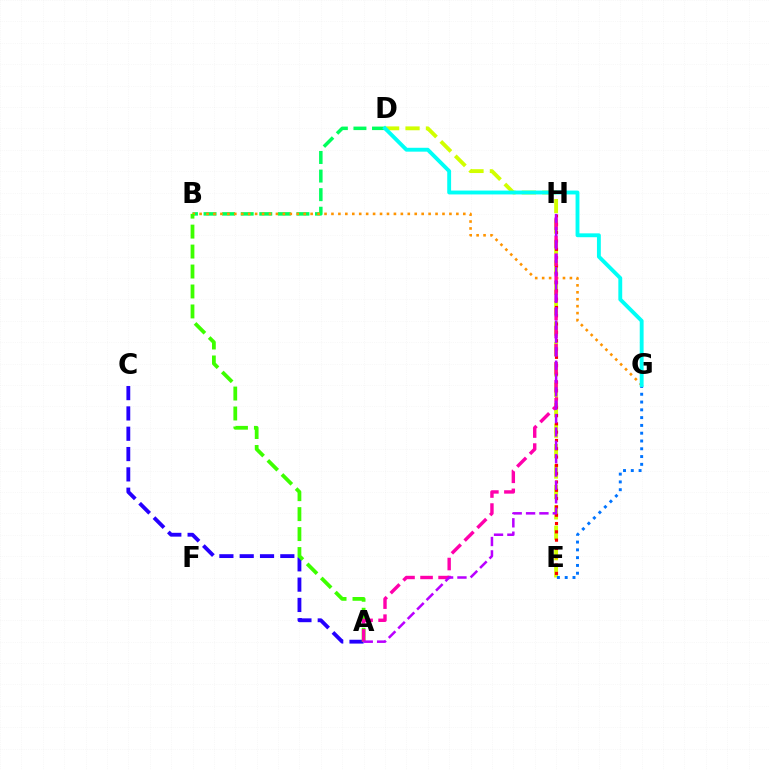{('D', 'E'): [{'color': '#d1ff00', 'line_style': 'dashed', 'thickness': 2.77}], ('E', 'H'): [{'color': '#ff0000', 'line_style': 'dotted', 'thickness': 2.26}], ('B', 'D'): [{'color': '#00ff5c', 'line_style': 'dashed', 'thickness': 2.52}], ('A', 'C'): [{'color': '#2500ff', 'line_style': 'dashed', 'thickness': 2.76}], ('B', 'G'): [{'color': '#ff9400', 'line_style': 'dotted', 'thickness': 1.89}], ('A', 'B'): [{'color': '#3dff00', 'line_style': 'dashed', 'thickness': 2.71}], ('E', 'G'): [{'color': '#0074ff', 'line_style': 'dotted', 'thickness': 2.12}], ('D', 'G'): [{'color': '#00fff6', 'line_style': 'solid', 'thickness': 2.79}], ('A', 'H'): [{'color': '#ff00ac', 'line_style': 'dashed', 'thickness': 2.45}, {'color': '#b900ff', 'line_style': 'dashed', 'thickness': 1.82}]}